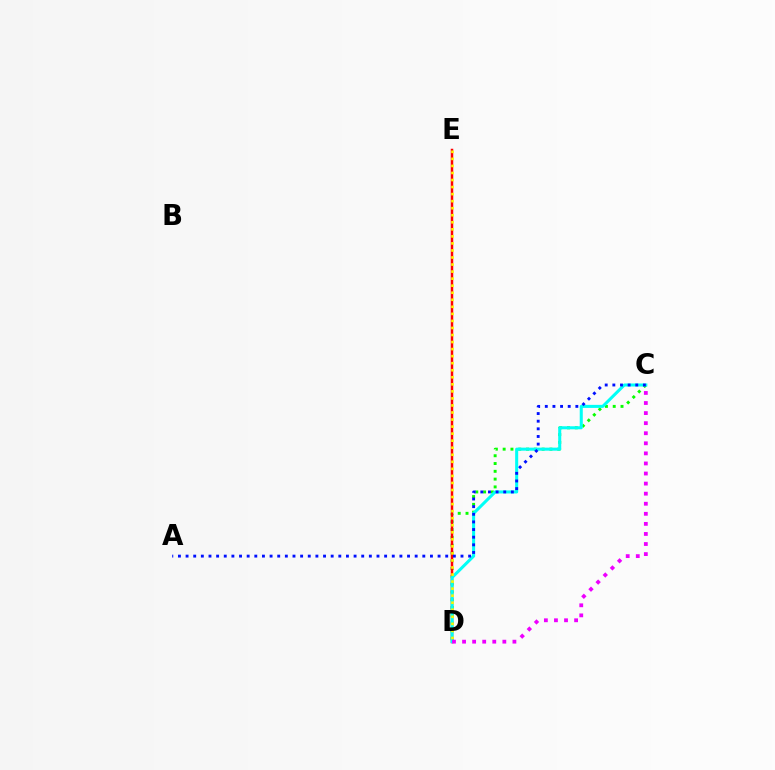{('C', 'D'): [{'color': '#08ff00', 'line_style': 'dotted', 'thickness': 2.12}, {'color': '#00fff6', 'line_style': 'solid', 'thickness': 2.19}, {'color': '#ee00ff', 'line_style': 'dotted', 'thickness': 2.74}], ('D', 'E'): [{'color': '#ff0000', 'line_style': 'solid', 'thickness': 1.79}, {'color': '#fcf500', 'line_style': 'dotted', 'thickness': 1.91}], ('A', 'C'): [{'color': '#0010ff', 'line_style': 'dotted', 'thickness': 2.07}]}